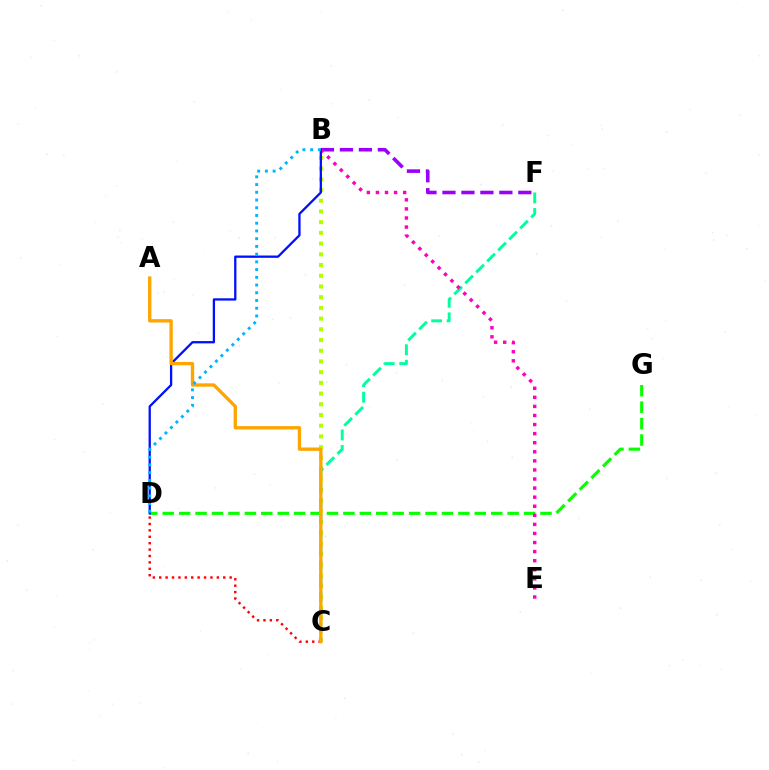{('B', 'C'): [{'color': '#b3ff00', 'line_style': 'dotted', 'thickness': 2.91}], ('C', 'F'): [{'color': '#00ff9d', 'line_style': 'dashed', 'thickness': 2.11}], ('D', 'G'): [{'color': '#08ff00', 'line_style': 'dashed', 'thickness': 2.23}], ('C', 'D'): [{'color': '#ff0000', 'line_style': 'dotted', 'thickness': 1.74}], ('B', 'F'): [{'color': '#9b00ff', 'line_style': 'dashed', 'thickness': 2.58}], ('B', 'E'): [{'color': '#ff00bd', 'line_style': 'dotted', 'thickness': 2.47}], ('B', 'D'): [{'color': '#0010ff', 'line_style': 'solid', 'thickness': 1.65}, {'color': '#00b5ff', 'line_style': 'dotted', 'thickness': 2.1}], ('A', 'C'): [{'color': '#ffa500', 'line_style': 'solid', 'thickness': 2.41}]}